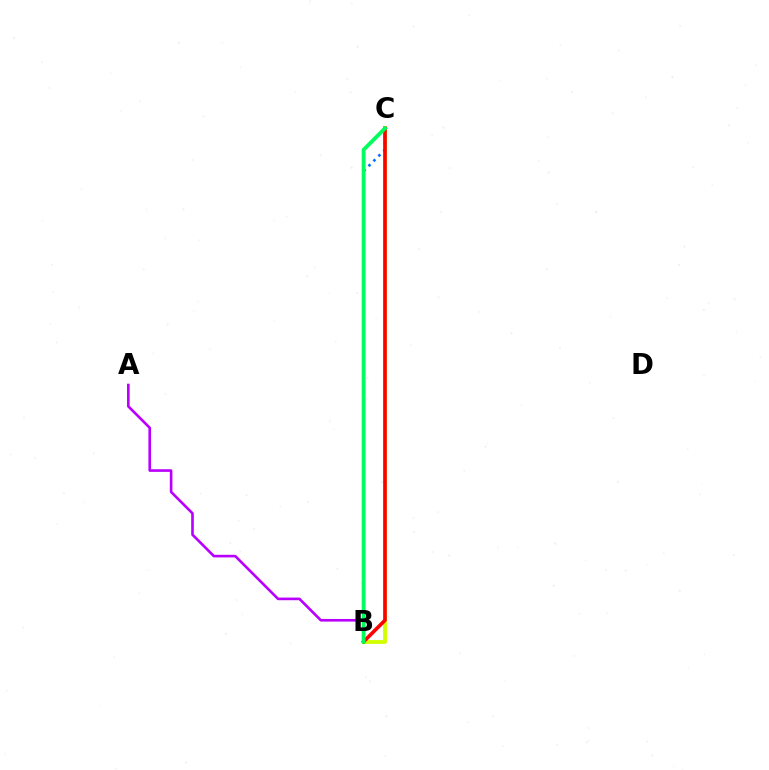{('B', 'C'): [{'color': '#d1ff00', 'line_style': 'solid', 'thickness': 2.78}, {'color': '#0074ff', 'line_style': 'dotted', 'thickness': 1.9}, {'color': '#ff0000', 'line_style': 'solid', 'thickness': 2.61}, {'color': '#00ff5c', 'line_style': 'solid', 'thickness': 2.77}], ('A', 'B'): [{'color': '#b900ff', 'line_style': 'solid', 'thickness': 1.9}]}